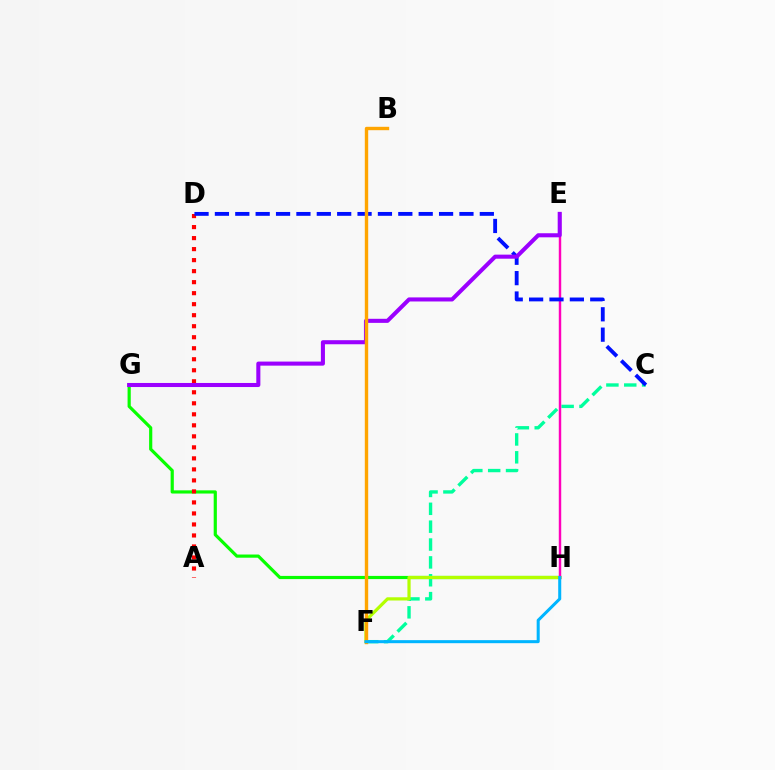{('G', 'H'): [{'color': '#08ff00', 'line_style': 'solid', 'thickness': 2.29}], ('C', 'F'): [{'color': '#00ff9d', 'line_style': 'dashed', 'thickness': 2.43}], ('F', 'H'): [{'color': '#b3ff00', 'line_style': 'solid', 'thickness': 2.32}, {'color': '#00b5ff', 'line_style': 'solid', 'thickness': 2.18}], ('E', 'H'): [{'color': '#ff00bd', 'line_style': 'solid', 'thickness': 1.76}], ('A', 'D'): [{'color': '#ff0000', 'line_style': 'dotted', 'thickness': 2.99}], ('C', 'D'): [{'color': '#0010ff', 'line_style': 'dashed', 'thickness': 2.77}], ('E', 'G'): [{'color': '#9b00ff', 'line_style': 'solid', 'thickness': 2.93}], ('B', 'F'): [{'color': '#ffa500', 'line_style': 'solid', 'thickness': 2.44}]}